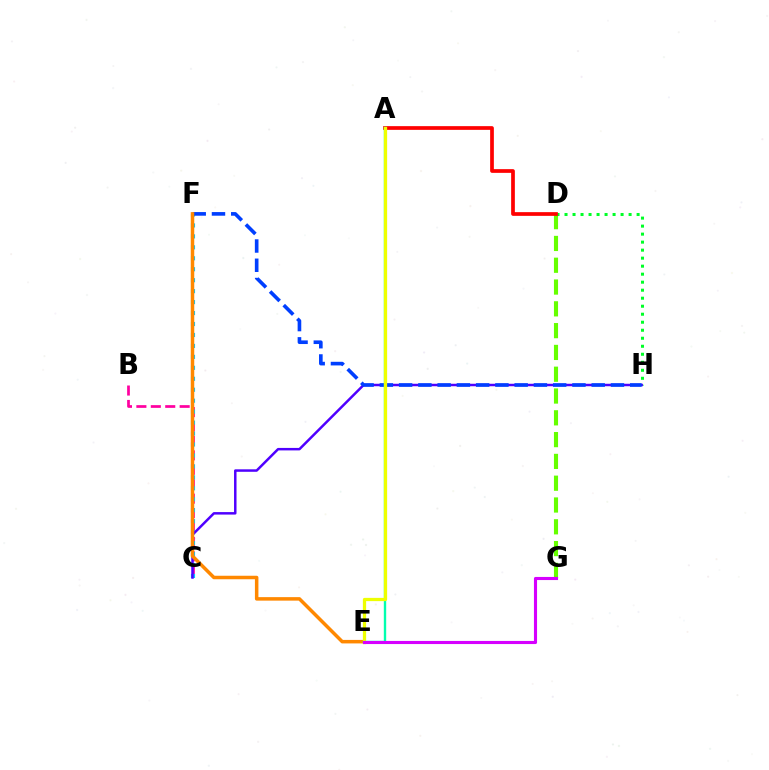{('B', 'C'): [{'color': '#ff00a0', 'line_style': 'dashed', 'thickness': 1.96}], ('D', 'G'): [{'color': '#66ff00', 'line_style': 'dashed', 'thickness': 2.96}], ('D', 'H'): [{'color': '#00ff27', 'line_style': 'dotted', 'thickness': 2.18}], ('C', 'F'): [{'color': '#00c7ff', 'line_style': 'dotted', 'thickness': 2.98}], ('C', 'H'): [{'color': '#4f00ff', 'line_style': 'solid', 'thickness': 1.79}], ('A', 'D'): [{'color': '#ff0000', 'line_style': 'solid', 'thickness': 2.67}], ('F', 'H'): [{'color': '#003fff', 'line_style': 'dashed', 'thickness': 2.62}], ('E', 'F'): [{'color': '#ff8800', 'line_style': 'solid', 'thickness': 2.52}], ('A', 'E'): [{'color': '#00ffaf', 'line_style': 'solid', 'thickness': 1.71}, {'color': '#eeff00', 'line_style': 'solid', 'thickness': 2.35}], ('E', 'G'): [{'color': '#d600ff', 'line_style': 'solid', 'thickness': 2.24}]}